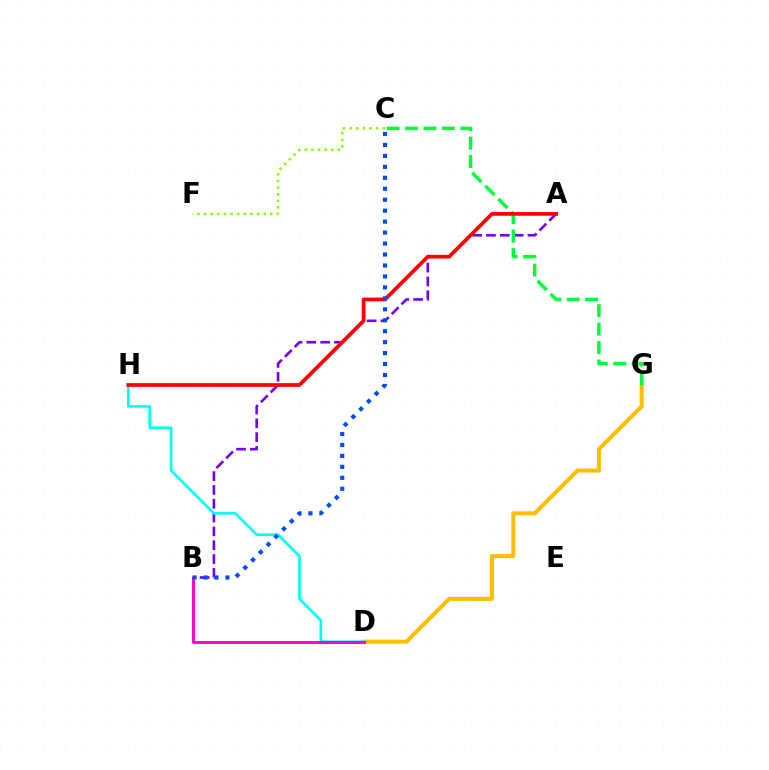{('D', 'G'): [{'color': '#ffbd00', 'line_style': 'solid', 'thickness': 2.89}], ('A', 'B'): [{'color': '#7200ff', 'line_style': 'dashed', 'thickness': 1.88}], ('D', 'H'): [{'color': '#00fff6', 'line_style': 'solid', 'thickness': 1.91}], ('B', 'D'): [{'color': '#ff00cf', 'line_style': 'solid', 'thickness': 2.09}], ('C', 'F'): [{'color': '#84ff00', 'line_style': 'dotted', 'thickness': 1.8}], ('C', 'G'): [{'color': '#00ff39', 'line_style': 'dashed', 'thickness': 2.51}], ('A', 'H'): [{'color': '#ff0000', 'line_style': 'solid', 'thickness': 2.67}], ('B', 'C'): [{'color': '#004bff', 'line_style': 'dotted', 'thickness': 2.98}]}